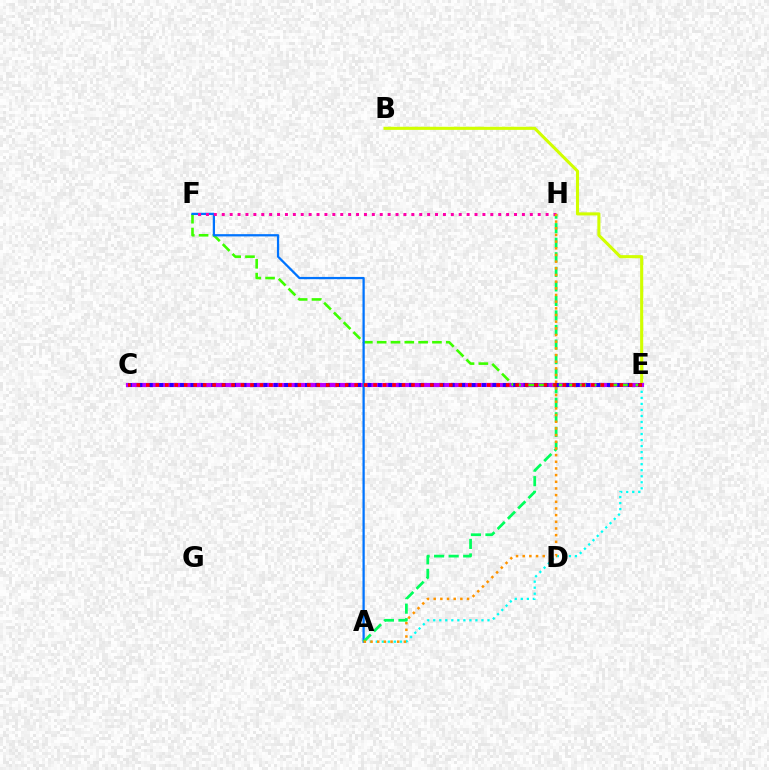{('A', 'E'): [{'color': '#00fff6', 'line_style': 'dotted', 'thickness': 1.64}], ('B', 'E'): [{'color': '#d1ff00', 'line_style': 'solid', 'thickness': 2.22}], ('C', 'E'): [{'color': '#b900ff', 'line_style': 'solid', 'thickness': 3.0}, {'color': '#2500ff', 'line_style': 'dotted', 'thickness': 2.83}, {'color': '#ff0000', 'line_style': 'dotted', 'thickness': 2.57}], ('E', 'F'): [{'color': '#3dff00', 'line_style': 'dashed', 'thickness': 1.88}], ('A', 'F'): [{'color': '#0074ff', 'line_style': 'solid', 'thickness': 1.63}], ('A', 'H'): [{'color': '#00ff5c', 'line_style': 'dashed', 'thickness': 1.98}, {'color': '#ff9400', 'line_style': 'dotted', 'thickness': 1.81}], ('F', 'H'): [{'color': '#ff00ac', 'line_style': 'dotted', 'thickness': 2.15}]}